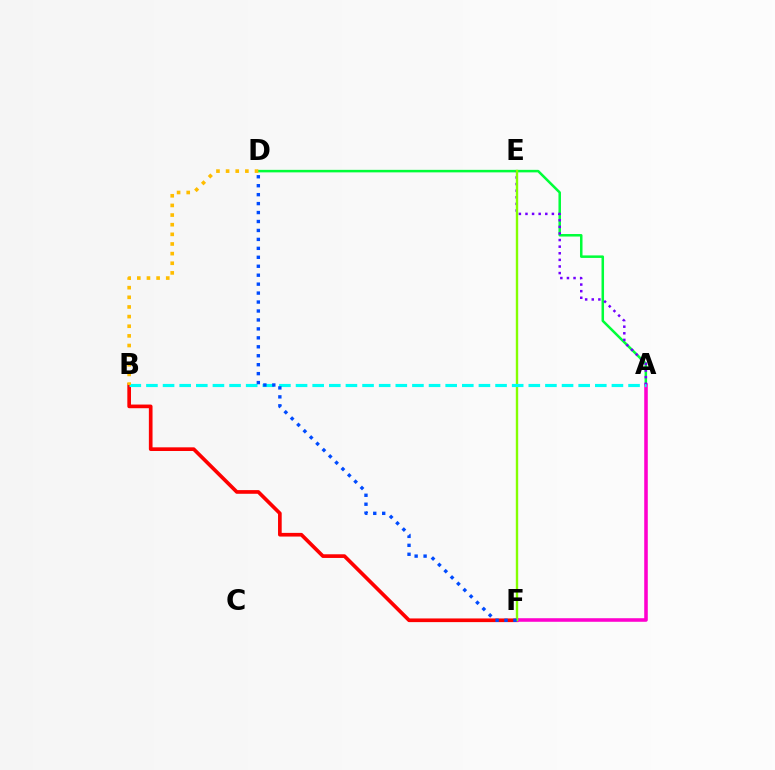{('A', 'D'): [{'color': '#00ff39', 'line_style': 'solid', 'thickness': 1.81}], ('B', 'F'): [{'color': '#ff0000', 'line_style': 'solid', 'thickness': 2.64}], ('A', 'F'): [{'color': '#ff00cf', 'line_style': 'solid', 'thickness': 2.57}], ('A', 'E'): [{'color': '#7200ff', 'line_style': 'dotted', 'thickness': 1.79}], ('E', 'F'): [{'color': '#84ff00', 'line_style': 'solid', 'thickness': 1.71}], ('A', 'B'): [{'color': '#00fff6', 'line_style': 'dashed', 'thickness': 2.26}], ('D', 'F'): [{'color': '#004bff', 'line_style': 'dotted', 'thickness': 2.43}], ('B', 'D'): [{'color': '#ffbd00', 'line_style': 'dotted', 'thickness': 2.62}]}